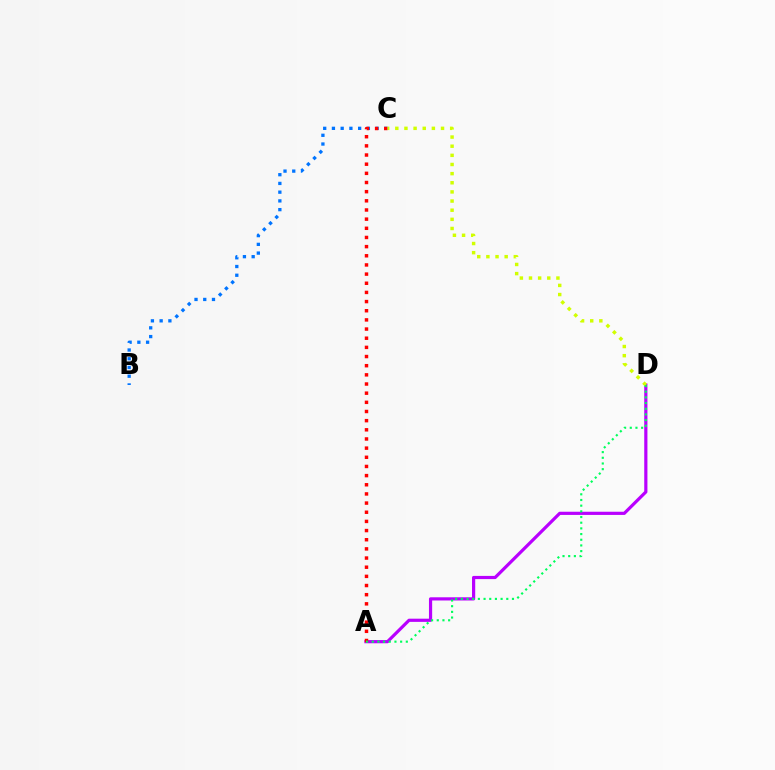{('B', 'C'): [{'color': '#0074ff', 'line_style': 'dotted', 'thickness': 2.37}], ('A', 'D'): [{'color': '#b900ff', 'line_style': 'solid', 'thickness': 2.3}, {'color': '#00ff5c', 'line_style': 'dotted', 'thickness': 1.54}], ('A', 'C'): [{'color': '#ff0000', 'line_style': 'dotted', 'thickness': 2.49}], ('C', 'D'): [{'color': '#d1ff00', 'line_style': 'dotted', 'thickness': 2.48}]}